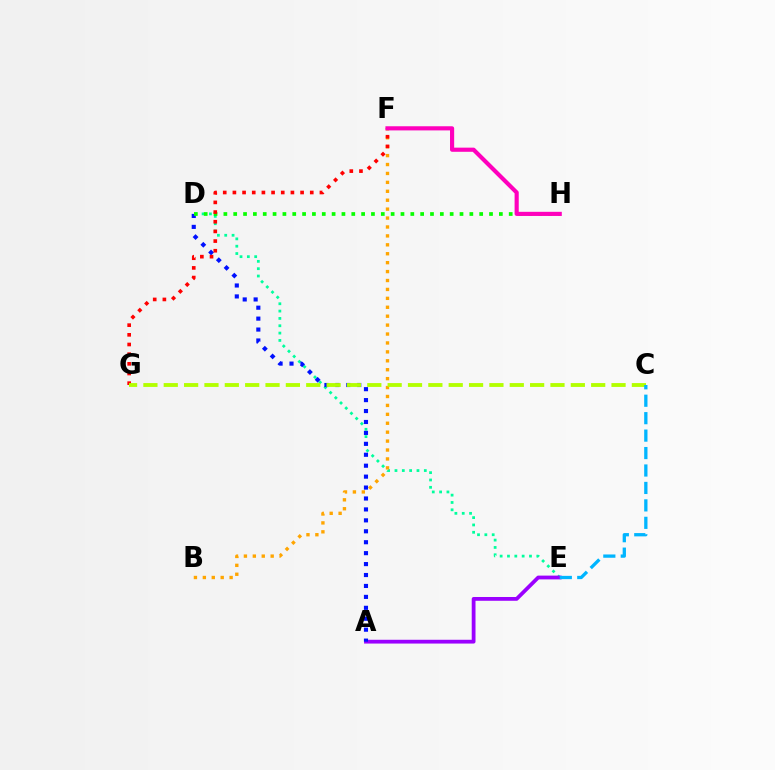{('D', 'E'): [{'color': '#00ff9d', 'line_style': 'dotted', 'thickness': 1.99}], ('A', 'E'): [{'color': '#9b00ff', 'line_style': 'solid', 'thickness': 2.72}], ('B', 'F'): [{'color': '#ffa500', 'line_style': 'dotted', 'thickness': 2.42}], ('A', 'D'): [{'color': '#0010ff', 'line_style': 'dotted', 'thickness': 2.97}], ('D', 'H'): [{'color': '#08ff00', 'line_style': 'dotted', 'thickness': 2.67}], ('F', 'G'): [{'color': '#ff0000', 'line_style': 'dotted', 'thickness': 2.63}], ('C', 'G'): [{'color': '#b3ff00', 'line_style': 'dashed', 'thickness': 2.76}], ('F', 'H'): [{'color': '#ff00bd', 'line_style': 'solid', 'thickness': 2.99}], ('C', 'E'): [{'color': '#00b5ff', 'line_style': 'dashed', 'thickness': 2.37}]}